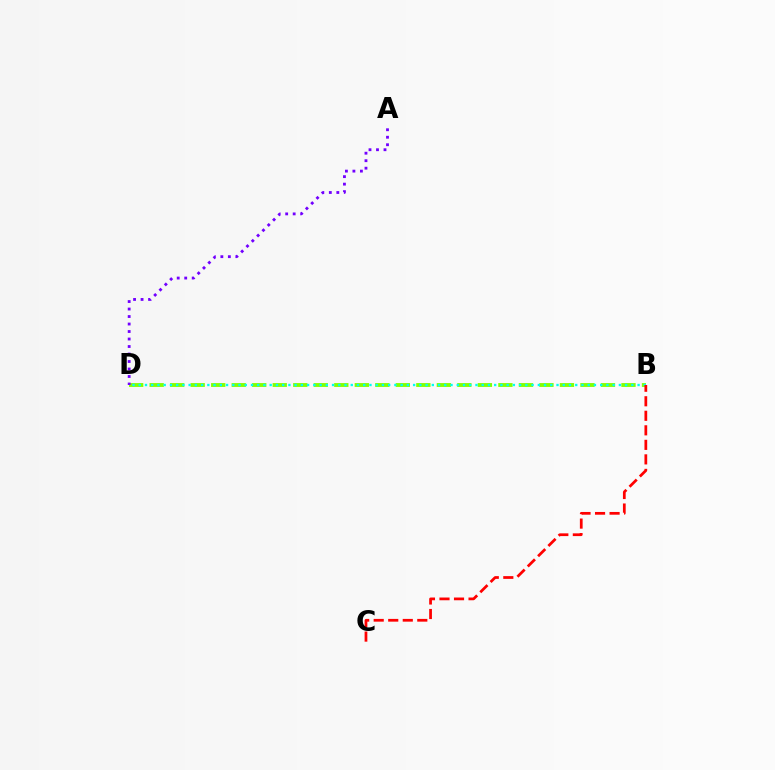{('B', 'D'): [{'color': '#84ff00', 'line_style': 'dashed', 'thickness': 2.79}, {'color': '#00fff6', 'line_style': 'dotted', 'thickness': 1.69}], ('A', 'D'): [{'color': '#7200ff', 'line_style': 'dotted', 'thickness': 2.04}], ('B', 'C'): [{'color': '#ff0000', 'line_style': 'dashed', 'thickness': 1.97}]}